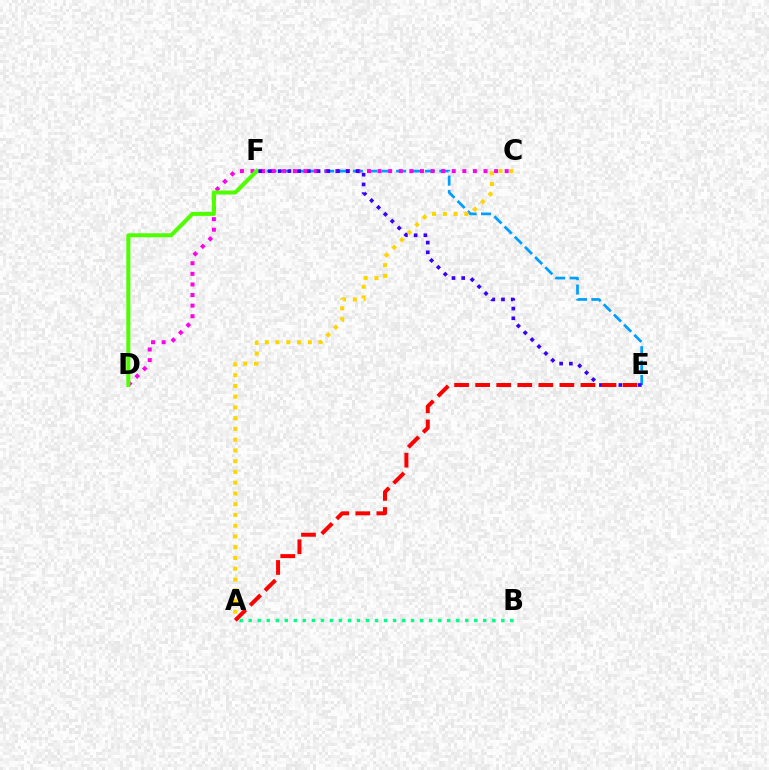{('E', 'F'): [{'color': '#009eff', 'line_style': 'dashed', 'thickness': 1.96}, {'color': '#3700ff', 'line_style': 'dotted', 'thickness': 2.64}], ('C', 'D'): [{'color': '#ff00ed', 'line_style': 'dotted', 'thickness': 2.88}], ('D', 'F'): [{'color': '#4fff00', 'line_style': 'solid', 'thickness': 2.89}], ('A', 'E'): [{'color': '#ff0000', 'line_style': 'dashed', 'thickness': 2.86}], ('A', 'B'): [{'color': '#00ff86', 'line_style': 'dotted', 'thickness': 2.45}], ('A', 'C'): [{'color': '#ffd500', 'line_style': 'dotted', 'thickness': 2.92}]}